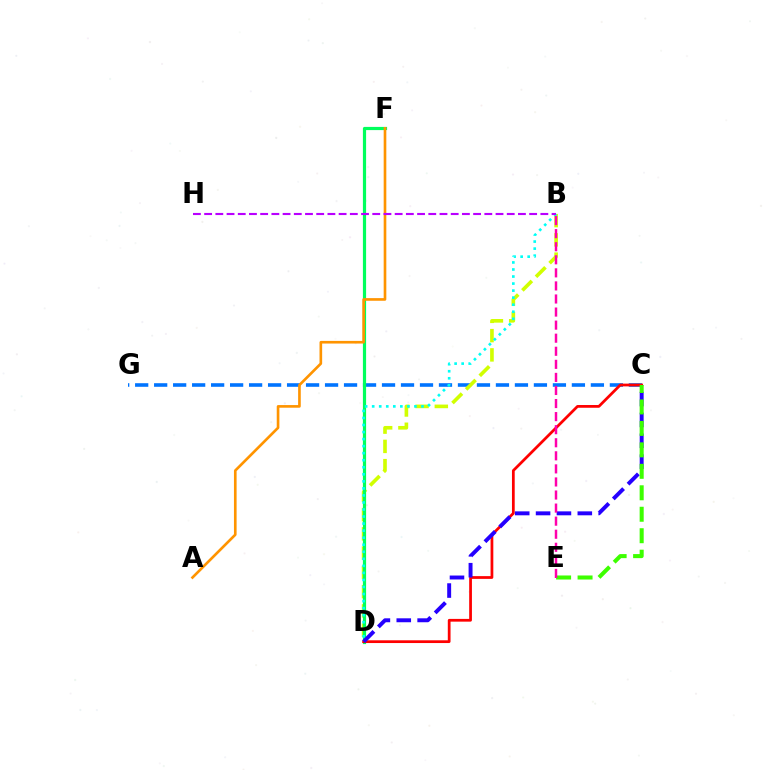{('C', 'G'): [{'color': '#0074ff', 'line_style': 'dashed', 'thickness': 2.58}], ('B', 'D'): [{'color': '#d1ff00', 'line_style': 'dashed', 'thickness': 2.62}, {'color': '#00fff6', 'line_style': 'dotted', 'thickness': 1.91}], ('D', 'F'): [{'color': '#00ff5c', 'line_style': 'solid', 'thickness': 2.3}], ('C', 'D'): [{'color': '#ff0000', 'line_style': 'solid', 'thickness': 1.98}, {'color': '#2500ff', 'line_style': 'dashed', 'thickness': 2.83}], ('A', 'F'): [{'color': '#ff9400', 'line_style': 'solid', 'thickness': 1.91}], ('C', 'E'): [{'color': '#3dff00', 'line_style': 'dashed', 'thickness': 2.92}], ('B', 'E'): [{'color': '#ff00ac', 'line_style': 'dashed', 'thickness': 1.78}], ('B', 'H'): [{'color': '#b900ff', 'line_style': 'dashed', 'thickness': 1.52}]}